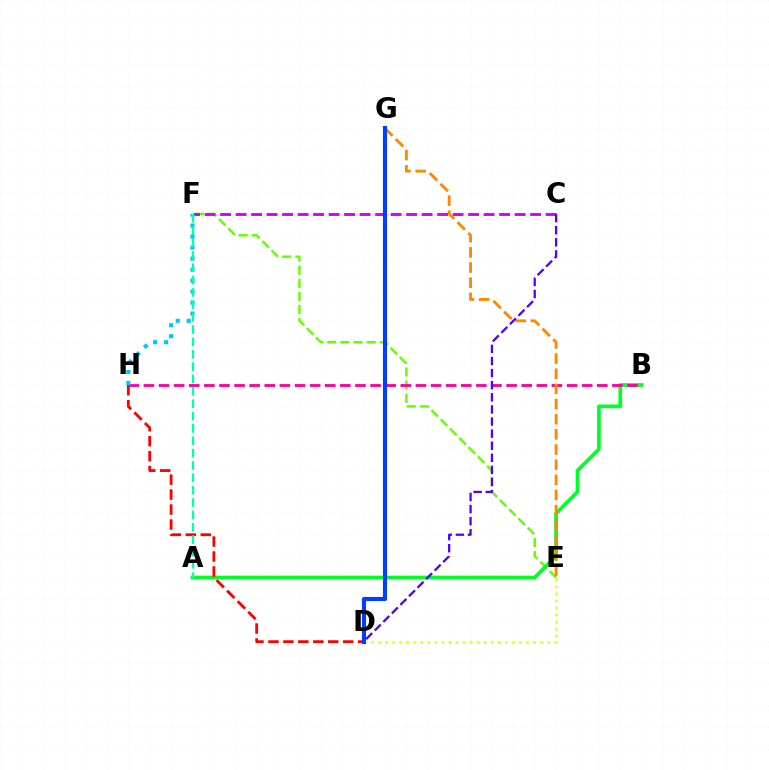{('E', 'F'): [{'color': '#66ff00', 'line_style': 'dashed', 'thickness': 1.78}], ('A', 'B'): [{'color': '#00ff27', 'line_style': 'solid', 'thickness': 2.67}], ('D', 'E'): [{'color': '#eeff00', 'line_style': 'dotted', 'thickness': 1.92}], ('C', 'F'): [{'color': '#d600ff', 'line_style': 'dashed', 'thickness': 2.11}], ('D', 'H'): [{'color': '#ff0000', 'line_style': 'dashed', 'thickness': 2.03}], ('B', 'H'): [{'color': '#ff00a0', 'line_style': 'dashed', 'thickness': 2.05}], ('E', 'G'): [{'color': '#ff8800', 'line_style': 'dashed', 'thickness': 2.06}], ('F', 'H'): [{'color': '#00c7ff', 'line_style': 'dotted', 'thickness': 2.99}], ('D', 'G'): [{'color': '#003fff', 'line_style': 'solid', 'thickness': 2.96}], ('A', 'F'): [{'color': '#00ffaf', 'line_style': 'dashed', 'thickness': 1.68}], ('C', 'D'): [{'color': '#4f00ff', 'line_style': 'dashed', 'thickness': 1.64}]}